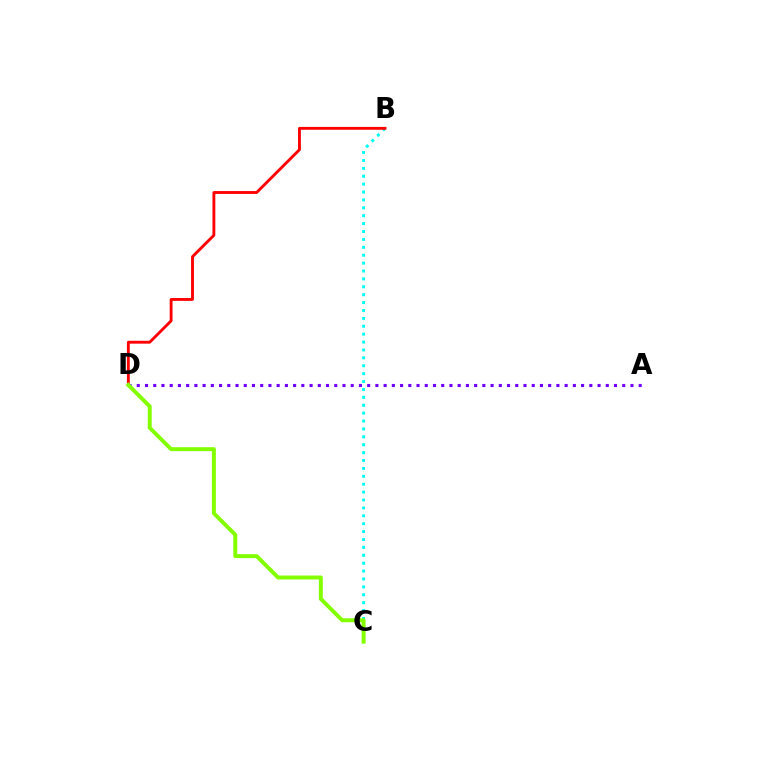{('A', 'D'): [{'color': '#7200ff', 'line_style': 'dotted', 'thickness': 2.24}], ('B', 'C'): [{'color': '#00fff6', 'line_style': 'dotted', 'thickness': 2.15}], ('B', 'D'): [{'color': '#ff0000', 'line_style': 'solid', 'thickness': 2.06}], ('C', 'D'): [{'color': '#84ff00', 'line_style': 'solid', 'thickness': 2.84}]}